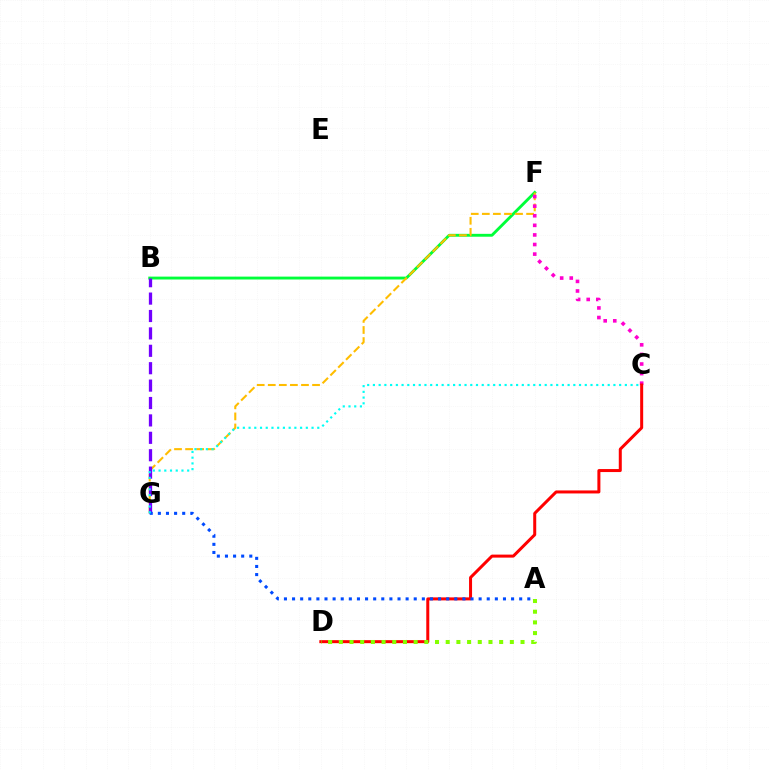{('B', 'F'): [{'color': '#00ff39', 'line_style': 'solid', 'thickness': 2.07}], ('F', 'G'): [{'color': '#ffbd00', 'line_style': 'dashed', 'thickness': 1.5}], ('C', 'F'): [{'color': '#ff00cf', 'line_style': 'dotted', 'thickness': 2.61}], ('B', 'G'): [{'color': '#7200ff', 'line_style': 'dashed', 'thickness': 2.36}], ('C', 'D'): [{'color': '#ff0000', 'line_style': 'solid', 'thickness': 2.17}], ('A', 'G'): [{'color': '#004bff', 'line_style': 'dotted', 'thickness': 2.2}], ('C', 'G'): [{'color': '#00fff6', 'line_style': 'dotted', 'thickness': 1.56}], ('A', 'D'): [{'color': '#84ff00', 'line_style': 'dotted', 'thickness': 2.9}]}